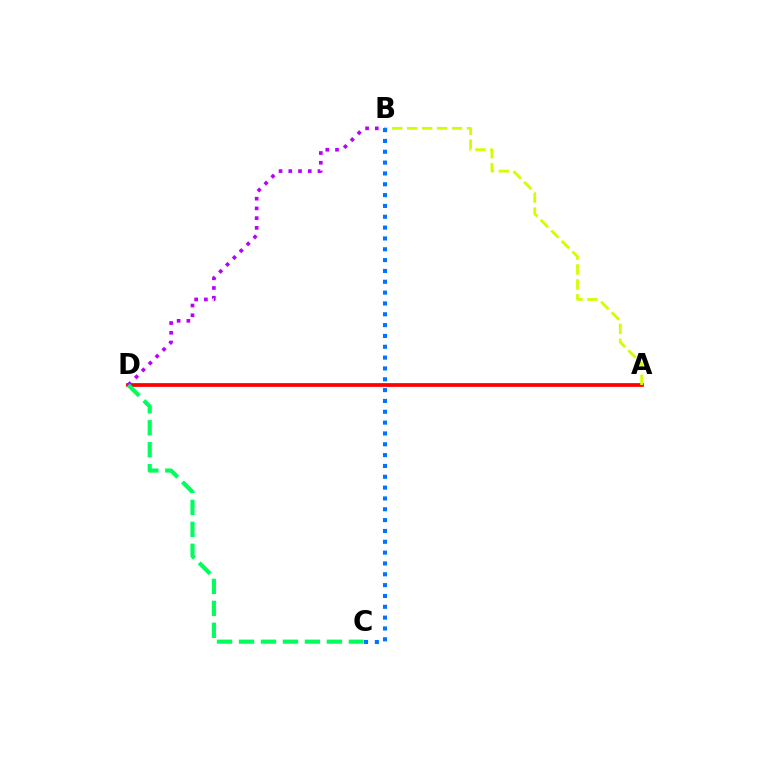{('A', 'D'): [{'color': '#ff0000', 'line_style': 'solid', 'thickness': 2.69}], ('B', 'D'): [{'color': '#b900ff', 'line_style': 'dotted', 'thickness': 2.64}], ('A', 'B'): [{'color': '#d1ff00', 'line_style': 'dashed', 'thickness': 2.03}], ('B', 'C'): [{'color': '#0074ff', 'line_style': 'dotted', 'thickness': 2.94}], ('C', 'D'): [{'color': '#00ff5c', 'line_style': 'dashed', 'thickness': 2.98}]}